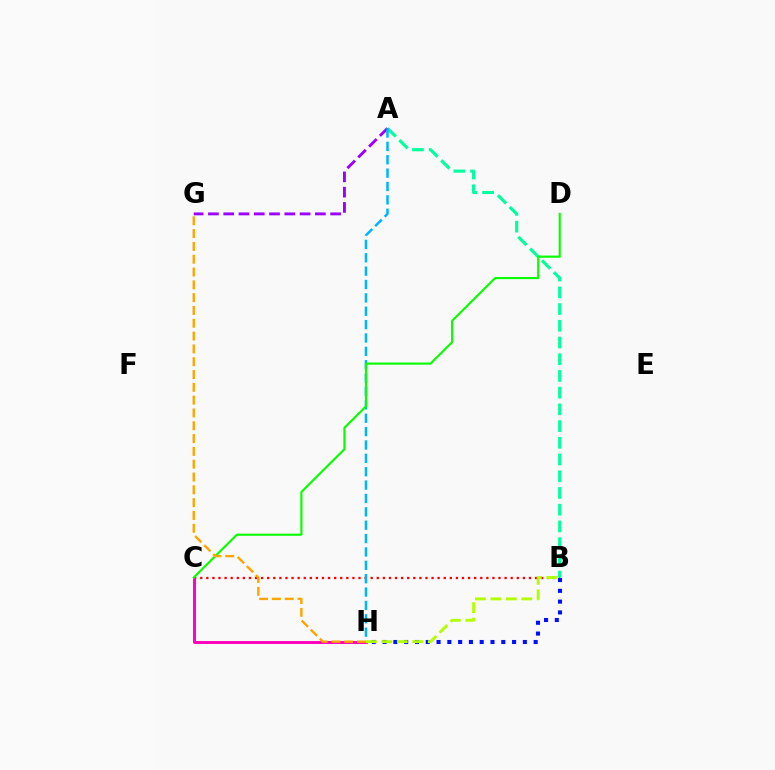{('B', 'C'): [{'color': '#ff0000', 'line_style': 'dotted', 'thickness': 1.65}], ('A', 'B'): [{'color': '#00ff9d', 'line_style': 'dashed', 'thickness': 2.27}], ('A', 'G'): [{'color': '#9b00ff', 'line_style': 'dashed', 'thickness': 2.08}], ('B', 'H'): [{'color': '#0010ff', 'line_style': 'dotted', 'thickness': 2.93}, {'color': '#b3ff00', 'line_style': 'dashed', 'thickness': 2.1}], ('A', 'H'): [{'color': '#00b5ff', 'line_style': 'dashed', 'thickness': 1.82}], ('C', 'H'): [{'color': '#ff00bd', 'line_style': 'solid', 'thickness': 2.1}], ('C', 'D'): [{'color': '#08ff00', 'line_style': 'solid', 'thickness': 1.55}], ('G', 'H'): [{'color': '#ffa500', 'line_style': 'dashed', 'thickness': 1.74}]}